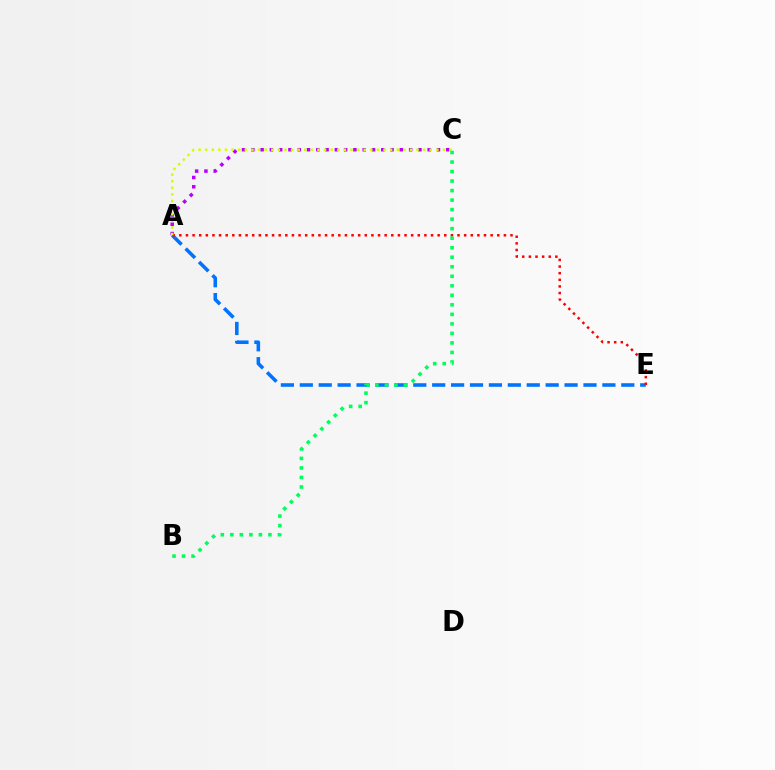{('A', 'C'): [{'color': '#b900ff', 'line_style': 'dotted', 'thickness': 2.52}, {'color': '#d1ff00', 'line_style': 'dotted', 'thickness': 1.79}], ('A', 'E'): [{'color': '#0074ff', 'line_style': 'dashed', 'thickness': 2.57}, {'color': '#ff0000', 'line_style': 'dotted', 'thickness': 1.8}], ('B', 'C'): [{'color': '#00ff5c', 'line_style': 'dotted', 'thickness': 2.59}]}